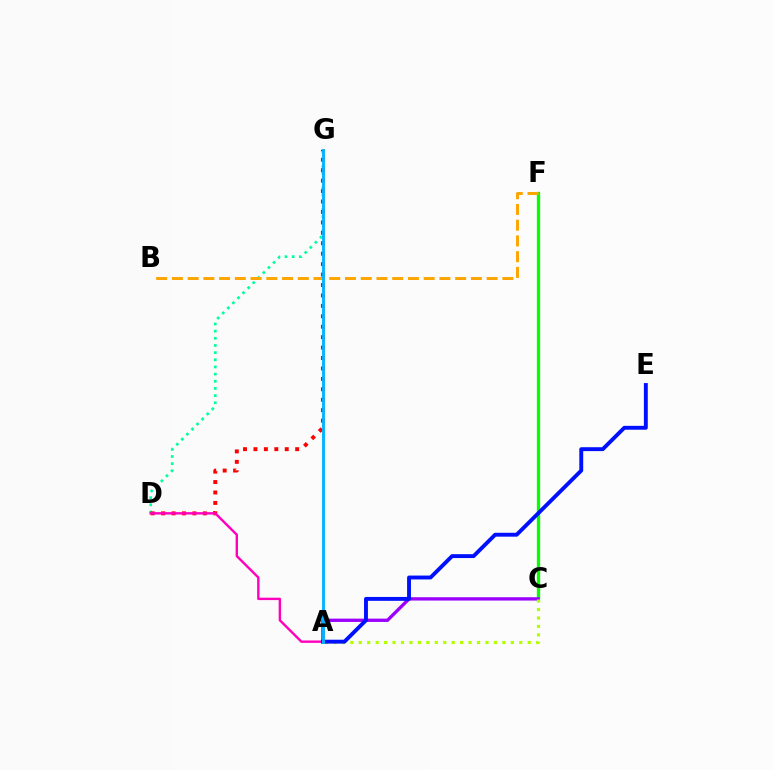{('C', 'F'): [{'color': '#08ff00', 'line_style': 'solid', 'thickness': 2.38}], ('D', 'G'): [{'color': '#00ff9d', 'line_style': 'dotted', 'thickness': 1.95}, {'color': '#ff0000', 'line_style': 'dotted', 'thickness': 2.83}], ('A', 'C'): [{'color': '#9b00ff', 'line_style': 'solid', 'thickness': 2.39}, {'color': '#b3ff00', 'line_style': 'dotted', 'thickness': 2.3}], ('A', 'D'): [{'color': '#ff00bd', 'line_style': 'solid', 'thickness': 1.73}], ('B', 'F'): [{'color': '#ffa500', 'line_style': 'dashed', 'thickness': 2.14}], ('A', 'E'): [{'color': '#0010ff', 'line_style': 'solid', 'thickness': 2.8}], ('A', 'G'): [{'color': '#00b5ff', 'line_style': 'solid', 'thickness': 2.08}]}